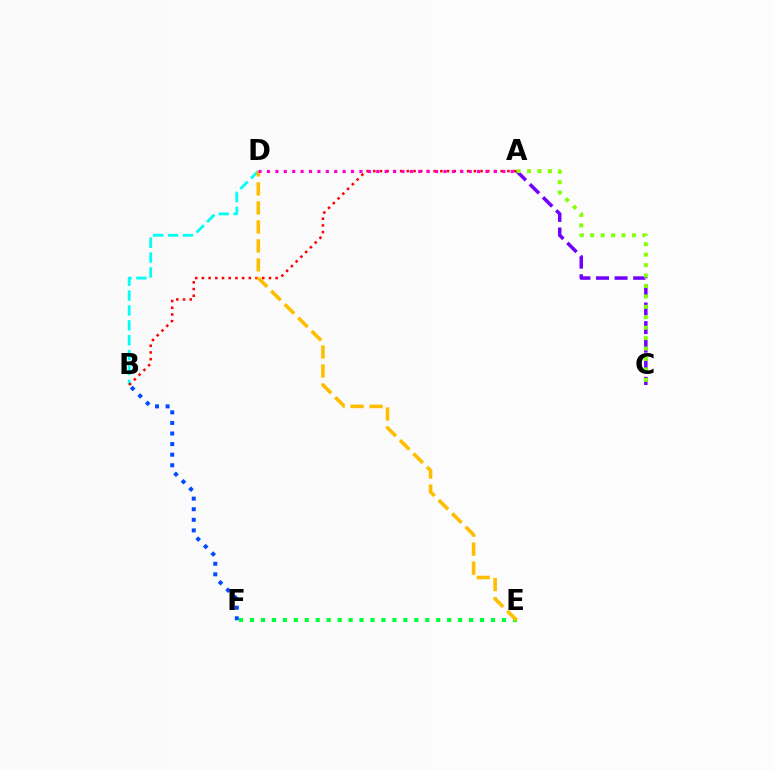{('A', 'C'): [{'color': '#7200ff', 'line_style': 'dashed', 'thickness': 2.52}, {'color': '#84ff00', 'line_style': 'dotted', 'thickness': 2.83}], ('E', 'F'): [{'color': '#00ff39', 'line_style': 'dotted', 'thickness': 2.98}], ('B', 'D'): [{'color': '#00fff6', 'line_style': 'dashed', 'thickness': 2.02}], ('A', 'B'): [{'color': '#ff0000', 'line_style': 'dotted', 'thickness': 1.82}], ('D', 'E'): [{'color': '#ffbd00', 'line_style': 'dashed', 'thickness': 2.58}], ('B', 'F'): [{'color': '#004bff', 'line_style': 'dotted', 'thickness': 2.88}], ('A', 'D'): [{'color': '#ff00cf', 'line_style': 'dotted', 'thickness': 2.28}]}